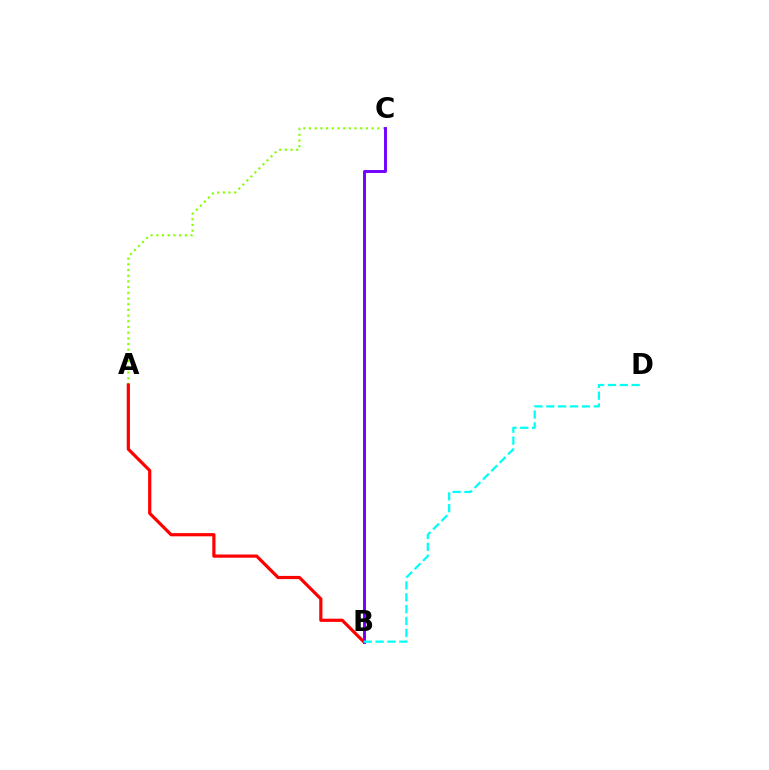{('A', 'C'): [{'color': '#84ff00', 'line_style': 'dotted', 'thickness': 1.55}], ('A', 'B'): [{'color': '#ff0000', 'line_style': 'solid', 'thickness': 2.3}], ('B', 'C'): [{'color': '#7200ff', 'line_style': 'solid', 'thickness': 2.09}], ('B', 'D'): [{'color': '#00fff6', 'line_style': 'dashed', 'thickness': 1.61}]}